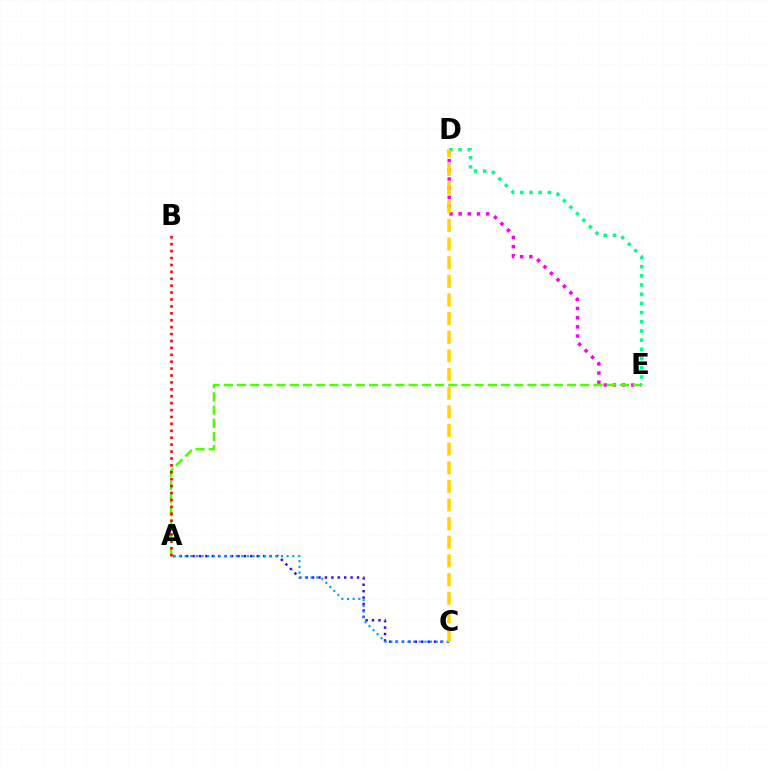{('D', 'E'): [{'color': '#ff00ed', 'line_style': 'dotted', 'thickness': 2.49}, {'color': '#00ff86', 'line_style': 'dotted', 'thickness': 2.5}], ('A', 'E'): [{'color': '#4fff00', 'line_style': 'dashed', 'thickness': 1.79}], ('A', 'B'): [{'color': '#ff0000', 'line_style': 'dotted', 'thickness': 1.88}], ('A', 'C'): [{'color': '#3700ff', 'line_style': 'dotted', 'thickness': 1.74}, {'color': '#009eff', 'line_style': 'dotted', 'thickness': 1.54}], ('C', 'D'): [{'color': '#ffd500', 'line_style': 'dashed', 'thickness': 2.53}]}